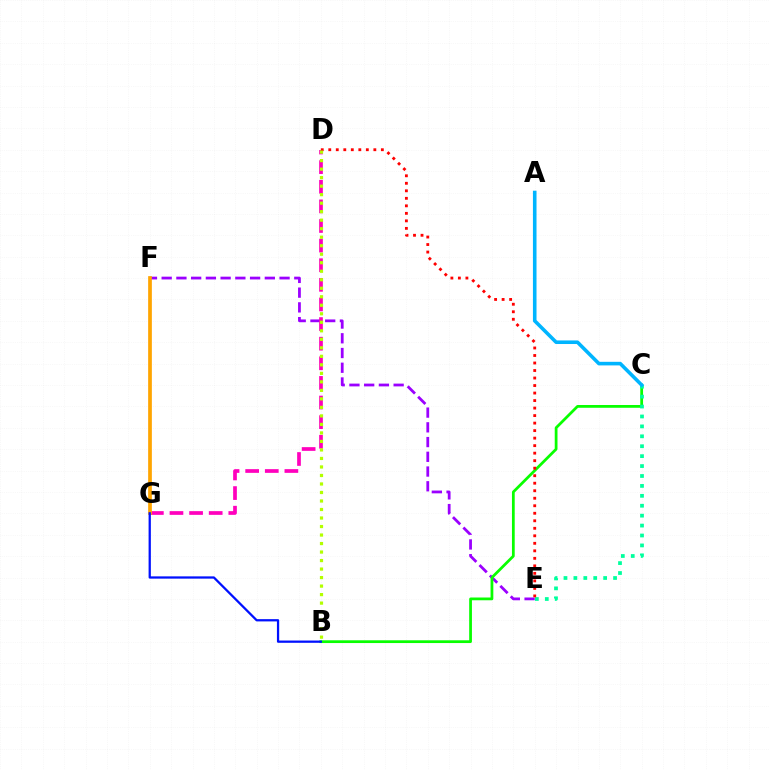{('E', 'F'): [{'color': '#9b00ff', 'line_style': 'dashed', 'thickness': 2.0}], ('D', 'G'): [{'color': '#ff00bd', 'line_style': 'dashed', 'thickness': 2.66}], ('B', 'C'): [{'color': '#08ff00', 'line_style': 'solid', 'thickness': 1.99}], ('C', 'E'): [{'color': '#00ff9d', 'line_style': 'dotted', 'thickness': 2.7}], ('F', 'G'): [{'color': '#ffa500', 'line_style': 'solid', 'thickness': 2.67}], ('D', 'E'): [{'color': '#ff0000', 'line_style': 'dotted', 'thickness': 2.04}], ('A', 'C'): [{'color': '#00b5ff', 'line_style': 'solid', 'thickness': 2.58}], ('B', 'G'): [{'color': '#0010ff', 'line_style': 'solid', 'thickness': 1.63}], ('B', 'D'): [{'color': '#b3ff00', 'line_style': 'dotted', 'thickness': 2.31}]}